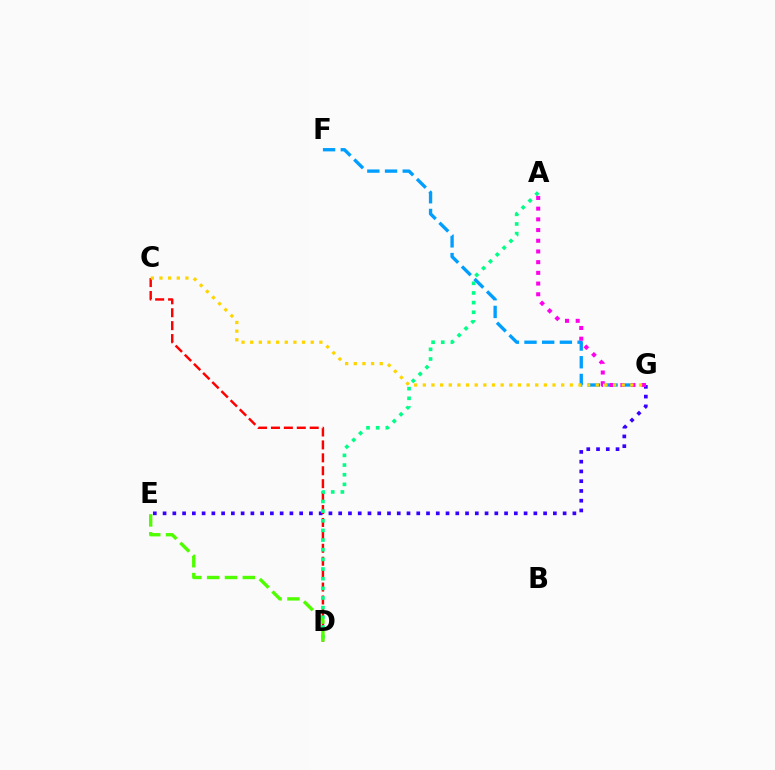{('E', 'G'): [{'color': '#3700ff', 'line_style': 'dotted', 'thickness': 2.65}], ('C', 'D'): [{'color': '#ff0000', 'line_style': 'dashed', 'thickness': 1.76}], ('A', 'D'): [{'color': '#00ff86', 'line_style': 'dotted', 'thickness': 2.62}], ('D', 'E'): [{'color': '#4fff00', 'line_style': 'dashed', 'thickness': 2.42}], ('F', 'G'): [{'color': '#009eff', 'line_style': 'dashed', 'thickness': 2.4}], ('A', 'G'): [{'color': '#ff00ed', 'line_style': 'dotted', 'thickness': 2.91}], ('C', 'G'): [{'color': '#ffd500', 'line_style': 'dotted', 'thickness': 2.35}]}